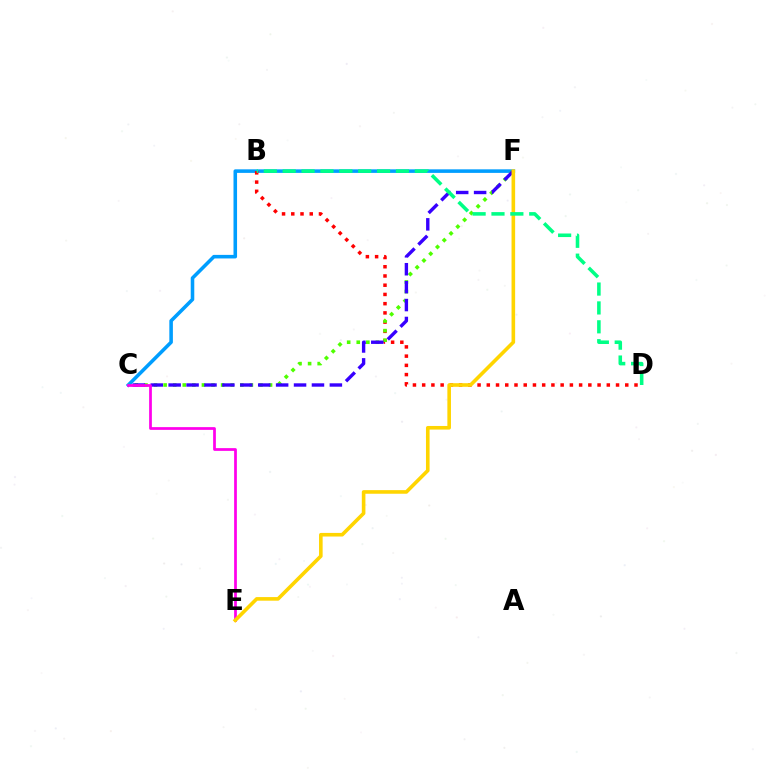{('C', 'F'): [{'color': '#009eff', 'line_style': 'solid', 'thickness': 2.57}, {'color': '#4fff00', 'line_style': 'dotted', 'thickness': 2.6}, {'color': '#3700ff', 'line_style': 'dashed', 'thickness': 2.43}], ('B', 'D'): [{'color': '#ff0000', 'line_style': 'dotted', 'thickness': 2.51}, {'color': '#00ff86', 'line_style': 'dashed', 'thickness': 2.56}], ('C', 'E'): [{'color': '#ff00ed', 'line_style': 'solid', 'thickness': 1.97}], ('E', 'F'): [{'color': '#ffd500', 'line_style': 'solid', 'thickness': 2.6}]}